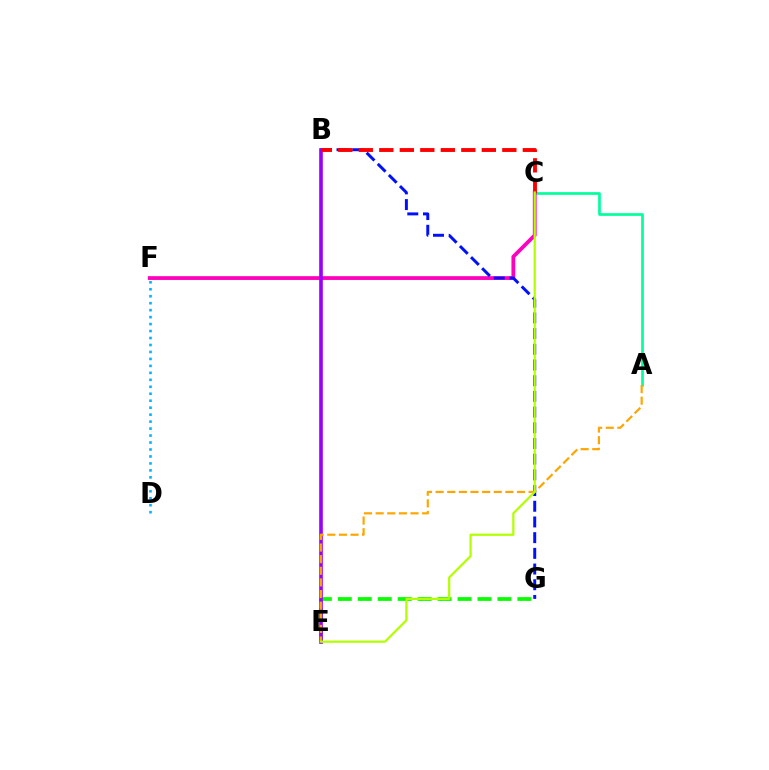{('E', 'G'): [{'color': '#08ff00', 'line_style': 'dashed', 'thickness': 2.71}], ('A', 'C'): [{'color': '#00ff9d', 'line_style': 'solid', 'thickness': 1.94}], ('C', 'F'): [{'color': '#ff00bd', 'line_style': 'solid', 'thickness': 2.72}], ('D', 'F'): [{'color': '#00b5ff', 'line_style': 'dotted', 'thickness': 1.89}], ('B', 'E'): [{'color': '#9b00ff', 'line_style': 'solid', 'thickness': 2.61}], ('B', 'G'): [{'color': '#0010ff', 'line_style': 'dashed', 'thickness': 2.13}], ('A', 'E'): [{'color': '#ffa500', 'line_style': 'dashed', 'thickness': 1.58}], ('B', 'C'): [{'color': '#ff0000', 'line_style': 'dashed', 'thickness': 2.79}], ('C', 'E'): [{'color': '#b3ff00', 'line_style': 'solid', 'thickness': 1.6}]}